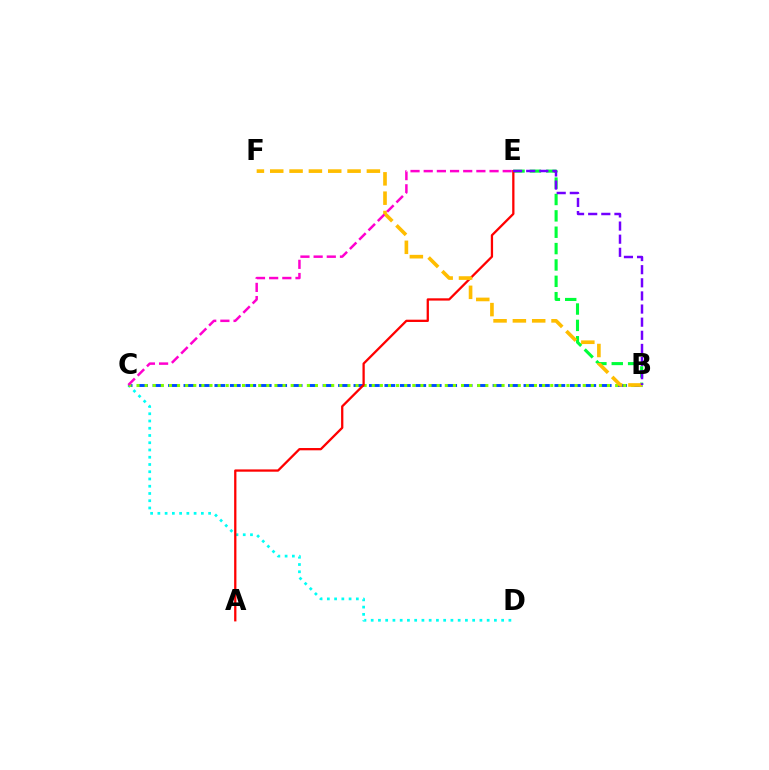{('C', 'D'): [{'color': '#00fff6', 'line_style': 'dotted', 'thickness': 1.97}], ('B', 'C'): [{'color': '#004bff', 'line_style': 'dashed', 'thickness': 2.1}, {'color': '#84ff00', 'line_style': 'dotted', 'thickness': 2.2}], ('B', 'E'): [{'color': '#00ff39', 'line_style': 'dashed', 'thickness': 2.22}, {'color': '#7200ff', 'line_style': 'dashed', 'thickness': 1.78}], ('A', 'E'): [{'color': '#ff0000', 'line_style': 'solid', 'thickness': 1.64}], ('B', 'F'): [{'color': '#ffbd00', 'line_style': 'dashed', 'thickness': 2.63}], ('C', 'E'): [{'color': '#ff00cf', 'line_style': 'dashed', 'thickness': 1.79}]}